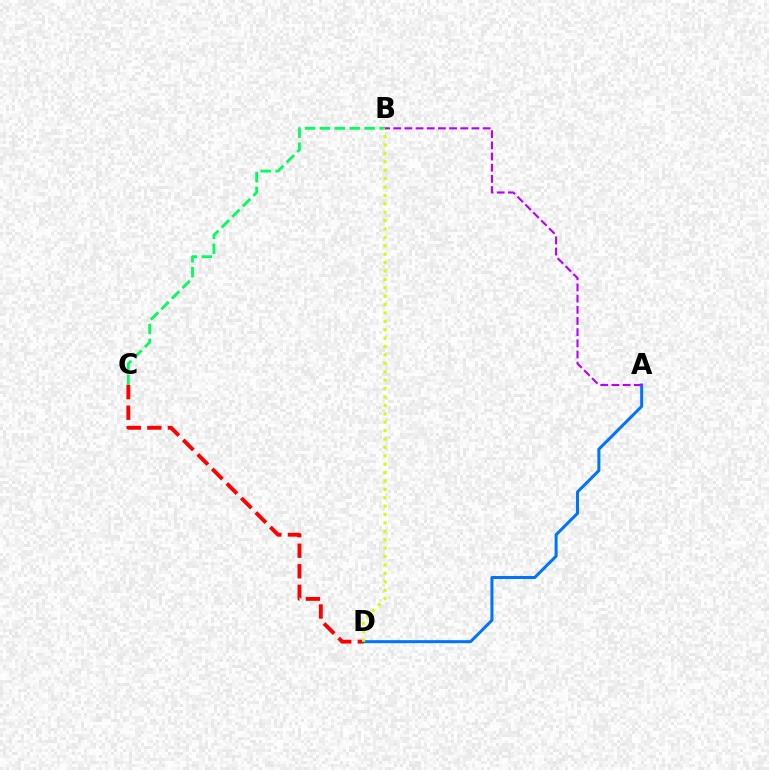{('B', 'C'): [{'color': '#00ff5c', 'line_style': 'dashed', 'thickness': 2.03}], ('C', 'D'): [{'color': '#ff0000', 'line_style': 'dashed', 'thickness': 2.79}], ('A', 'D'): [{'color': '#0074ff', 'line_style': 'solid', 'thickness': 2.17}], ('B', 'D'): [{'color': '#d1ff00', 'line_style': 'dotted', 'thickness': 2.28}], ('A', 'B'): [{'color': '#b900ff', 'line_style': 'dashed', 'thickness': 1.52}]}